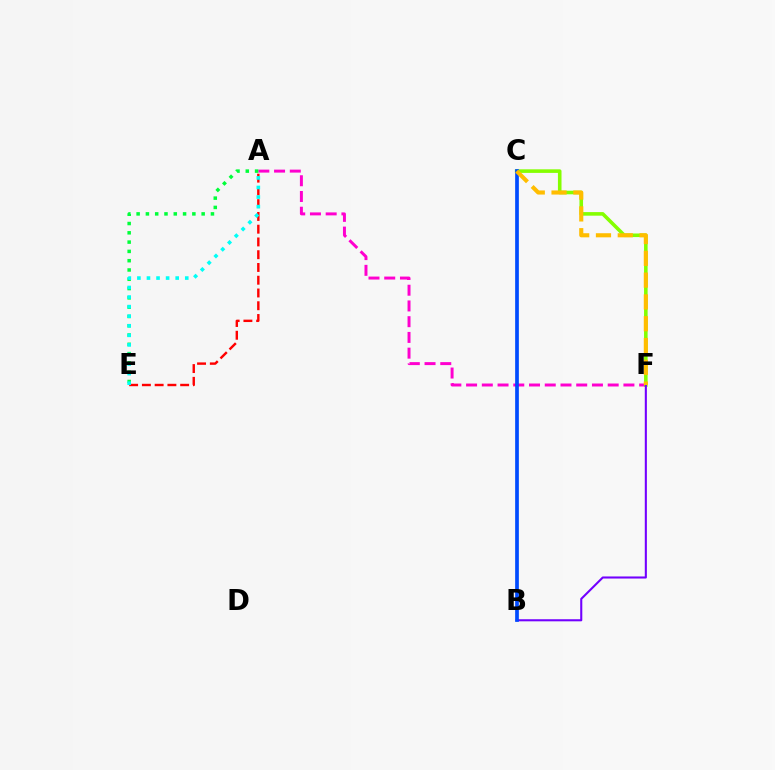{('A', 'F'): [{'color': '#ff00cf', 'line_style': 'dashed', 'thickness': 2.14}], ('A', 'E'): [{'color': '#00ff39', 'line_style': 'dotted', 'thickness': 2.52}, {'color': '#ff0000', 'line_style': 'dashed', 'thickness': 1.73}, {'color': '#00fff6', 'line_style': 'dotted', 'thickness': 2.6}], ('C', 'F'): [{'color': '#84ff00', 'line_style': 'solid', 'thickness': 2.58}, {'color': '#ffbd00', 'line_style': 'dashed', 'thickness': 2.96}], ('B', 'F'): [{'color': '#7200ff', 'line_style': 'solid', 'thickness': 1.5}], ('B', 'C'): [{'color': '#004bff', 'line_style': 'solid', 'thickness': 2.66}]}